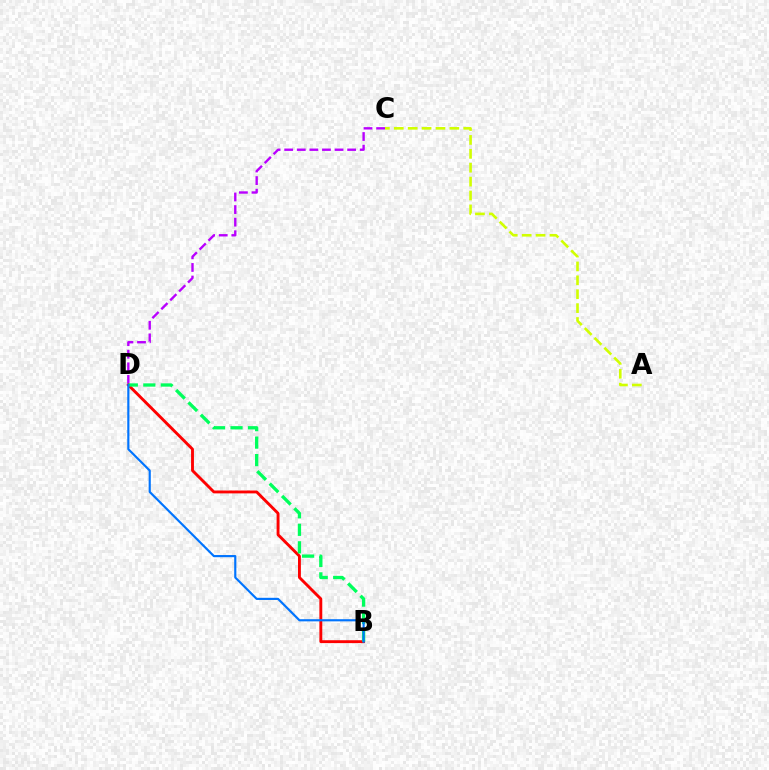{('C', 'D'): [{'color': '#b900ff', 'line_style': 'dashed', 'thickness': 1.71}], ('B', 'D'): [{'color': '#ff0000', 'line_style': 'solid', 'thickness': 2.07}, {'color': '#00ff5c', 'line_style': 'dashed', 'thickness': 2.38}, {'color': '#0074ff', 'line_style': 'solid', 'thickness': 1.55}], ('A', 'C'): [{'color': '#d1ff00', 'line_style': 'dashed', 'thickness': 1.89}]}